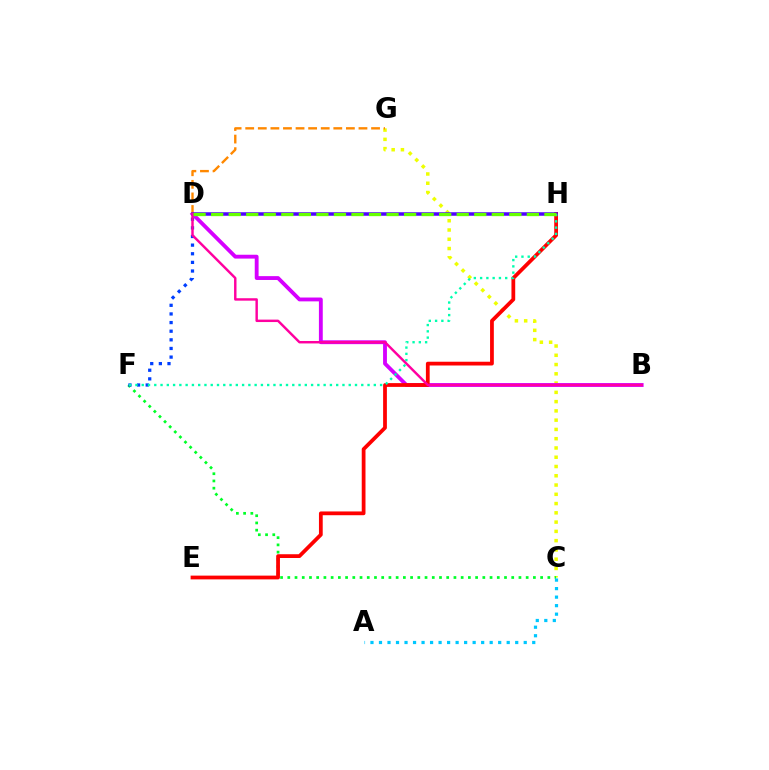{('C', 'G'): [{'color': '#eeff00', 'line_style': 'dotted', 'thickness': 2.52}], ('C', 'F'): [{'color': '#00ff27', 'line_style': 'dotted', 'thickness': 1.96}], ('B', 'D'): [{'color': '#d600ff', 'line_style': 'solid', 'thickness': 2.77}, {'color': '#ff00a0', 'line_style': 'solid', 'thickness': 1.75}], ('E', 'H'): [{'color': '#ff0000', 'line_style': 'solid', 'thickness': 2.71}], ('D', 'F'): [{'color': '#003fff', 'line_style': 'dotted', 'thickness': 2.35}], ('D', 'G'): [{'color': '#ff8800', 'line_style': 'dashed', 'thickness': 1.71}], ('D', 'H'): [{'color': '#4f00ff', 'line_style': 'solid', 'thickness': 2.53}, {'color': '#66ff00', 'line_style': 'dashed', 'thickness': 2.38}], ('F', 'H'): [{'color': '#00ffaf', 'line_style': 'dotted', 'thickness': 1.7}], ('A', 'C'): [{'color': '#00c7ff', 'line_style': 'dotted', 'thickness': 2.31}]}